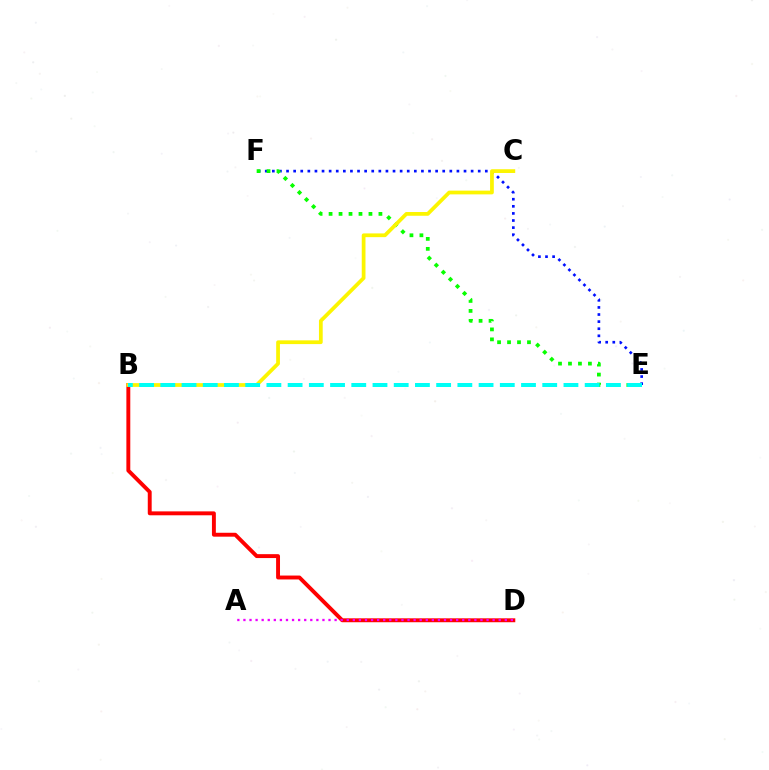{('B', 'D'): [{'color': '#ff0000', 'line_style': 'solid', 'thickness': 2.81}], ('A', 'D'): [{'color': '#ee00ff', 'line_style': 'dotted', 'thickness': 1.65}], ('E', 'F'): [{'color': '#0010ff', 'line_style': 'dotted', 'thickness': 1.93}, {'color': '#08ff00', 'line_style': 'dotted', 'thickness': 2.71}], ('B', 'C'): [{'color': '#fcf500', 'line_style': 'solid', 'thickness': 2.7}], ('B', 'E'): [{'color': '#00fff6', 'line_style': 'dashed', 'thickness': 2.88}]}